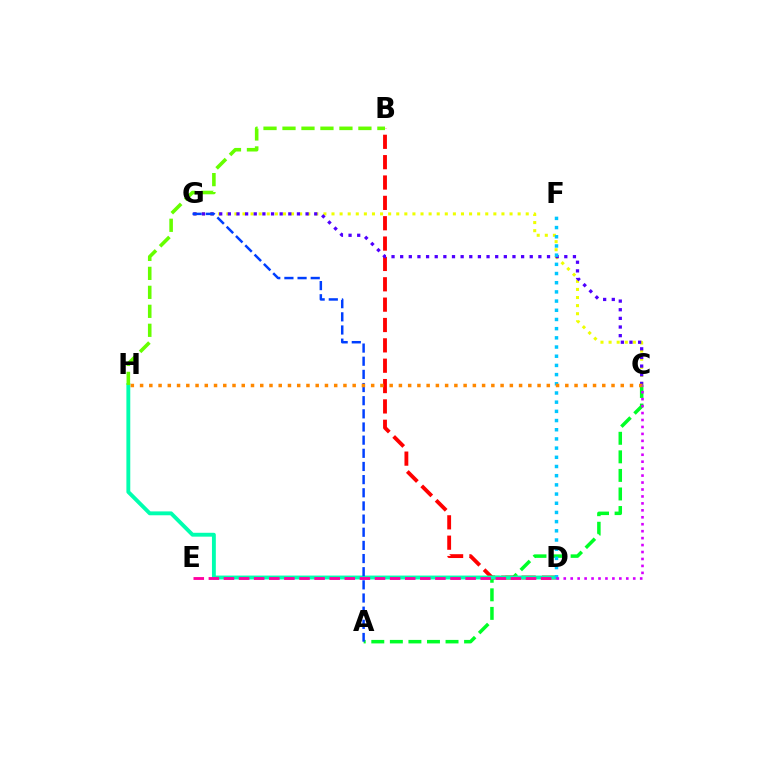{('A', 'C'): [{'color': '#00ff27', 'line_style': 'dashed', 'thickness': 2.52}], ('B', 'D'): [{'color': '#ff0000', 'line_style': 'dashed', 'thickness': 2.77}], ('C', 'G'): [{'color': '#eeff00', 'line_style': 'dotted', 'thickness': 2.2}, {'color': '#4f00ff', 'line_style': 'dotted', 'thickness': 2.35}], ('D', 'H'): [{'color': '#00ffaf', 'line_style': 'solid', 'thickness': 2.79}], ('A', 'G'): [{'color': '#003fff', 'line_style': 'dashed', 'thickness': 1.79}], ('D', 'F'): [{'color': '#00c7ff', 'line_style': 'dotted', 'thickness': 2.5}], ('B', 'H'): [{'color': '#66ff00', 'line_style': 'dashed', 'thickness': 2.58}], ('D', 'E'): [{'color': '#ff00a0', 'line_style': 'dashed', 'thickness': 2.05}], ('C', 'H'): [{'color': '#ff8800', 'line_style': 'dotted', 'thickness': 2.51}], ('C', 'D'): [{'color': '#d600ff', 'line_style': 'dotted', 'thickness': 1.89}]}